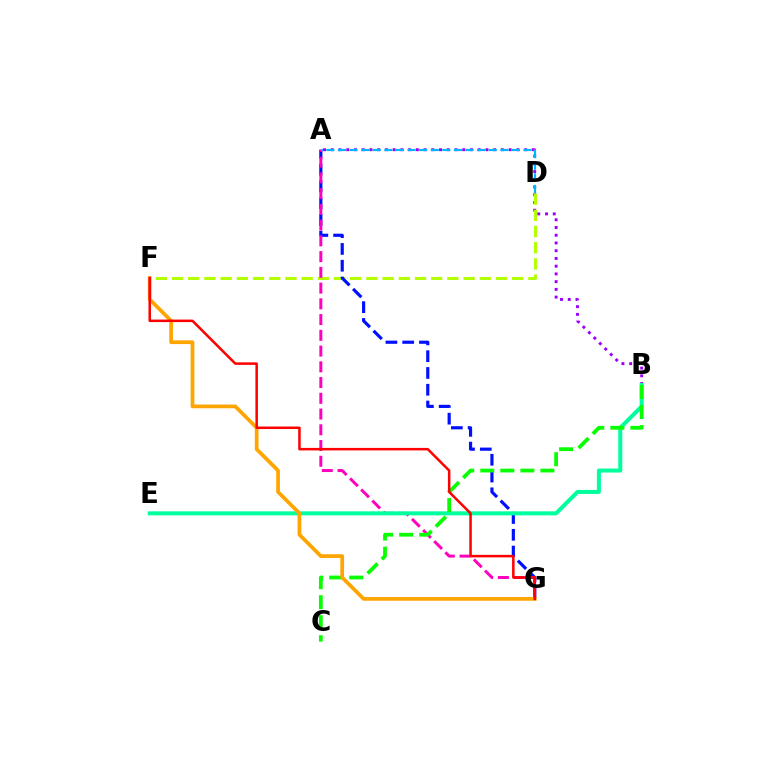{('A', 'B'): [{'color': '#9b00ff', 'line_style': 'dotted', 'thickness': 2.1}], ('D', 'F'): [{'color': '#b3ff00', 'line_style': 'dashed', 'thickness': 2.2}], ('A', 'G'): [{'color': '#0010ff', 'line_style': 'dashed', 'thickness': 2.28}, {'color': '#ff00bd', 'line_style': 'dashed', 'thickness': 2.14}], ('B', 'E'): [{'color': '#00ff9d', 'line_style': 'solid', 'thickness': 2.89}], ('B', 'C'): [{'color': '#08ff00', 'line_style': 'dashed', 'thickness': 2.72}], ('F', 'G'): [{'color': '#ffa500', 'line_style': 'solid', 'thickness': 2.68}, {'color': '#ff0000', 'line_style': 'solid', 'thickness': 1.81}], ('A', 'D'): [{'color': '#00b5ff', 'line_style': 'dashed', 'thickness': 1.58}]}